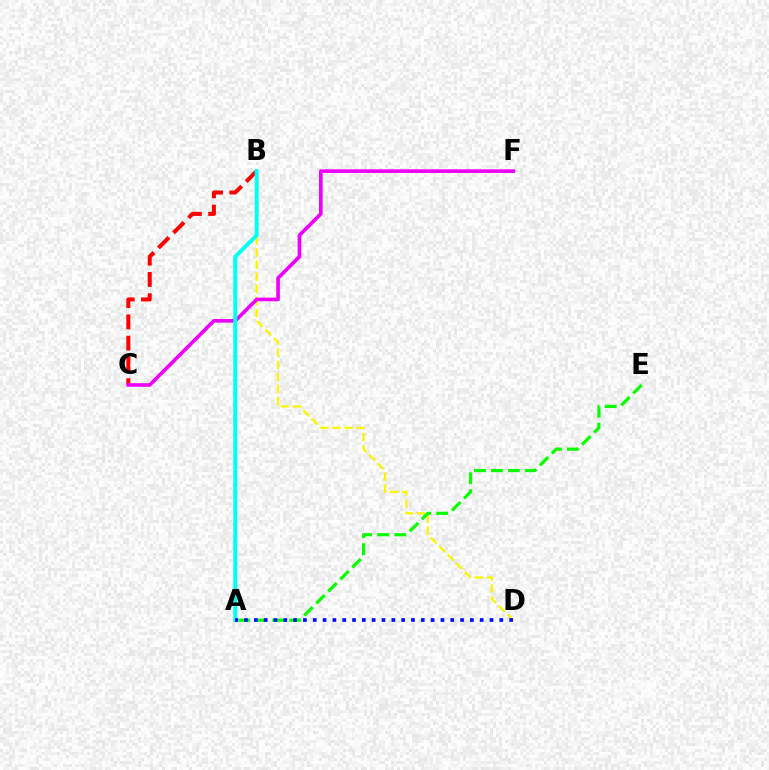{('B', 'C'): [{'color': '#ff0000', 'line_style': 'dashed', 'thickness': 2.89}], ('B', 'D'): [{'color': '#fcf500', 'line_style': 'dashed', 'thickness': 1.65}], ('C', 'F'): [{'color': '#ee00ff', 'line_style': 'solid', 'thickness': 2.62}], ('A', 'B'): [{'color': '#00fff6', 'line_style': 'solid', 'thickness': 2.86}], ('A', 'E'): [{'color': '#08ff00', 'line_style': 'dashed', 'thickness': 2.31}], ('A', 'D'): [{'color': '#0010ff', 'line_style': 'dotted', 'thickness': 2.67}]}